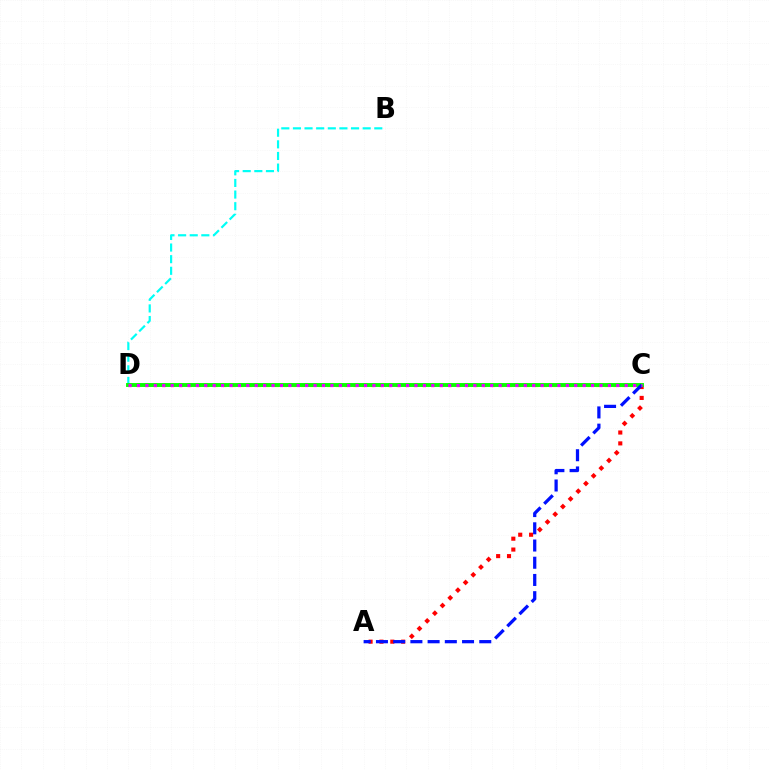{('B', 'D'): [{'color': '#00fff6', 'line_style': 'dashed', 'thickness': 1.58}], ('C', 'D'): [{'color': '#fcf500', 'line_style': 'dotted', 'thickness': 2.36}, {'color': '#08ff00', 'line_style': 'solid', 'thickness': 2.81}, {'color': '#ee00ff', 'line_style': 'dotted', 'thickness': 2.28}], ('A', 'C'): [{'color': '#ff0000', 'line_style': 'dotted', 'thickness': 2.95}, {'color': '#0010ff', 'line_style': 'dashed', 'thickness': 2.34}]}